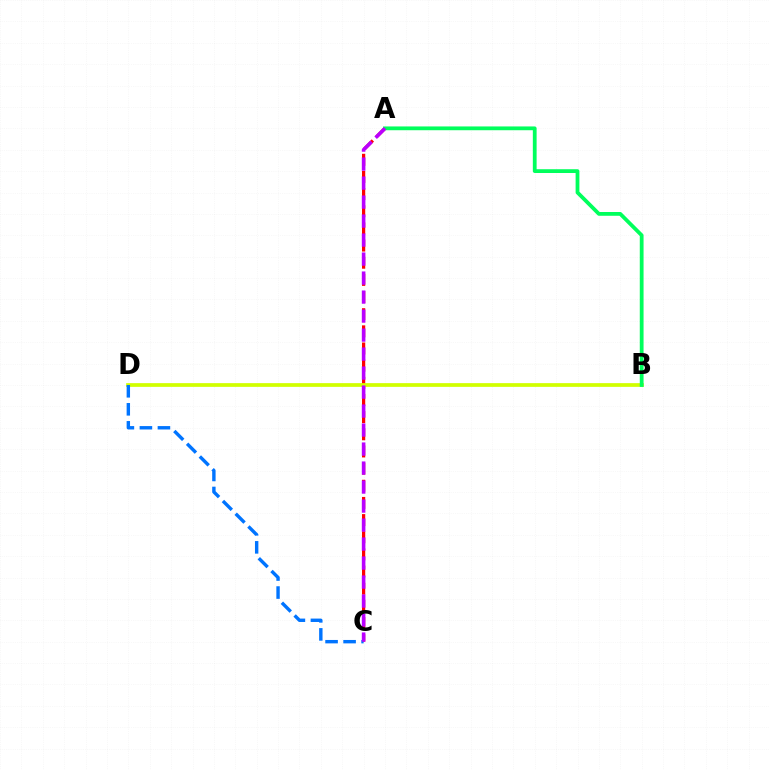{('A', 'C'): [{'color': '#ff0000', 'line_style': 'dashed', 'thickness': 2.33}, {'color': '#b900ff', 'line_style': 'dashed', 'thickness': 2.58}], ('B', 'D'): [{'color': '#d1ff00', 'line_style': 'solid', 'thickness': 2.68}], ('A', 'B'): [{'color': '#00ff5c', 'line_style': 'solid', 'thickness': 2.72}], ('C', 'D'): [{'color': '#0074ff', 'line_style': 'dashed', 'thickness': 2.45}]}